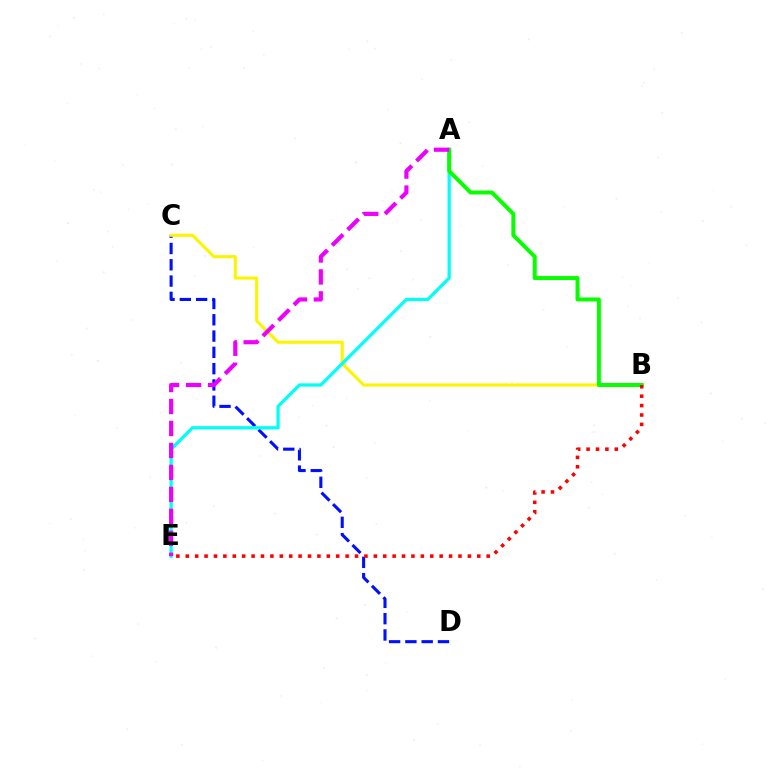{('C', 'D'): [{'color': '#0010ff', 'line_style': 'dashed', 'thickness': 2.21}], ('B', 'C'): [{'color': '#fcf500', 'line_style': 'solid', 'thickness': 2.22}], ('A', 'E'): [{'color': '#00fff6', 'line_style': 'solid', 'thickness': 2.35}, {'color': '#ee00ff', 'line_style': 'dashed', 'thickness': 2.99}], ('A', 'B'): [{'color': '#08ff00', 'line_style': 'solid', 'thickness': 2.86}], ('B', 'E'): [{'color': '#ff0000', 'line_style': 'dotted', 'thickness': 2.55}]}